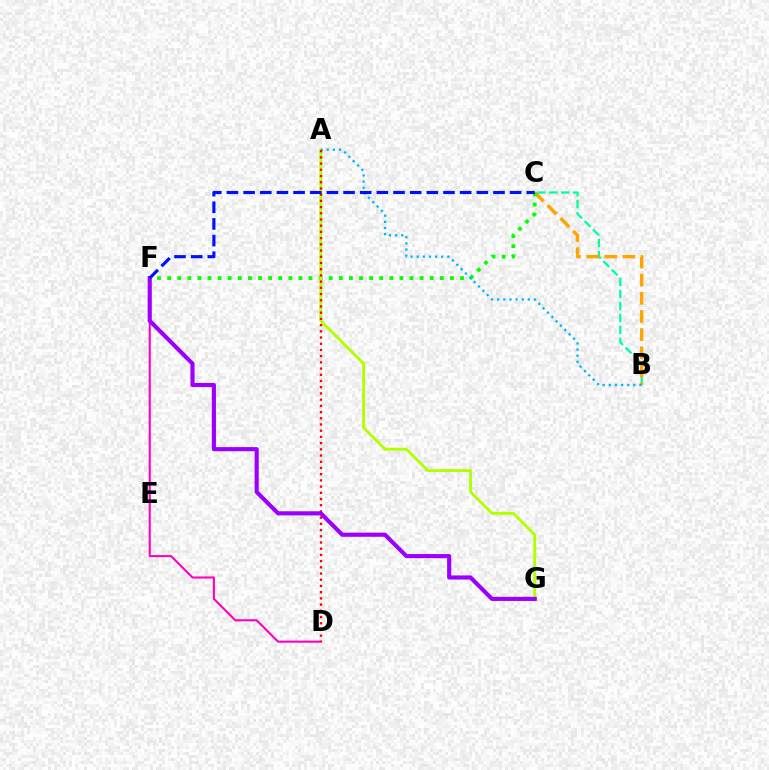{('D', 'F'): [{'color': '#ff00bd', 'line_style': 'solid', 'thickness': 1.51}], ('B', 'C'): [{'color': '#00ff9d', 'line_style': 'dashed', 'thickness': 1.62}, {'color': '#ffa500', 'line_style': 'dashed', 'thickness': 2.46}], ('C', 'F'): [{'color': '#08ff00', 'line_style': 'dotted', 'thickness': 2.74}, {'color': '#0010ff', 'line_style': 'dashed', 'thickness': 2.26}], ('A', 'G'): [{'color': '#b3ff00', 'line_style': 'solid', 'thickness': 2.08}], ('A', 'B'): [{'color': '#00b5ff', 'line_style': 'dotted', 'thickness': 1.67}], ('A', 'D'): [{'color': '#ff0000', 'line_style': 'dotted', 'thickness': 1.69}], ('F', 'G'): [{'color': '#9b00ff', 'line_style': 'solid', 'thickness': 2.97}]}